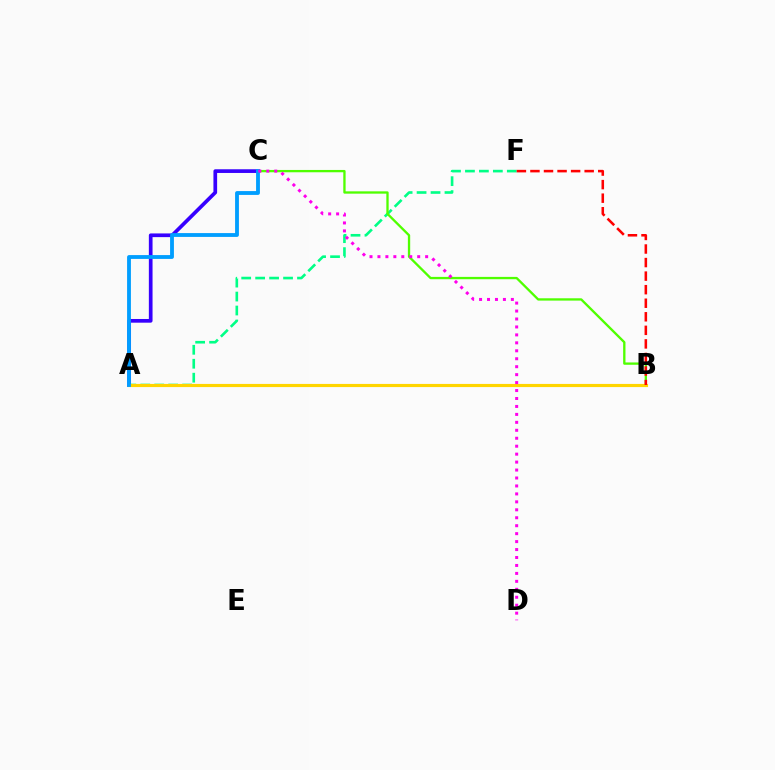{('A', 'F'): [{'color': '#00ff86', 'line_style': 'dashed', 'thickness': 1.9}], ('B', 'C'): [{'color': '#4fff00', 'line_style': 'solid', 'thickness': 1.67}], ('A', 'C'): [{'color': '#3700ff', 'line_style': 'solid', 'thickness': 2.66}, {'color': '#009eff', 'line_style': 'solid', 'thickness': 2.75}], ('A', 'B'): [{'color': '#ffd500', 'line_style': 'solid', 'thickness': 2.27}], ('B', 'F'): [{'color': '#ff0000', 'line_style': 'dashed', 'thickness': 1.84}], ('C', 'D'): [{'color': '#ff00ed', 'line_style': 'dotted', 'thickness': 2.16}]}